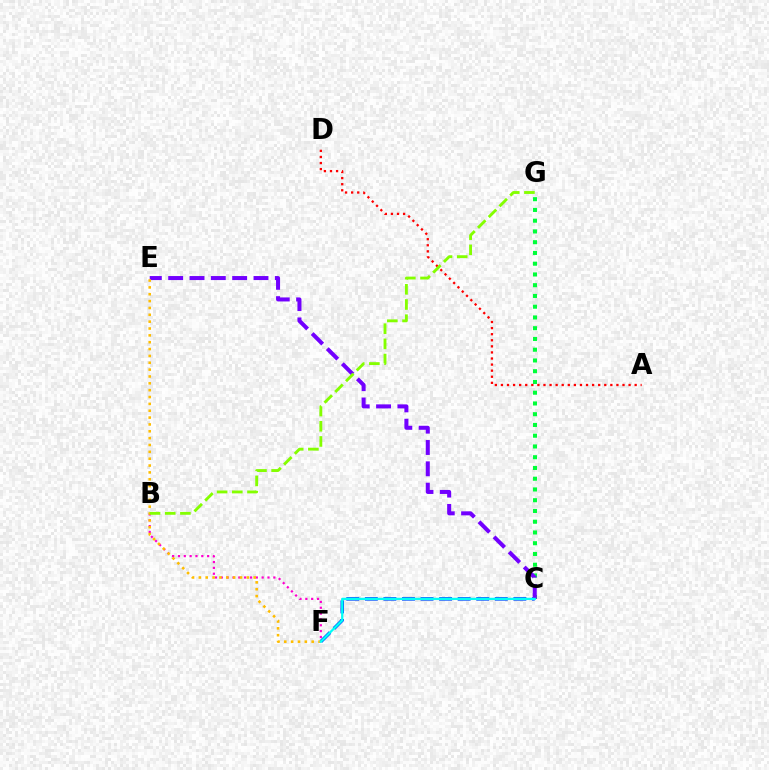{('B', 'F'): [{'color': '#ff00cf', 'line_style': 'dotted', 'thickness': 1.59}], ('C', 'G'): [{'color': '#00ff39', 'line_style': 'dotted', 'thickness': 2.92}], ('C', 'F'): [{'color': '#004bff', 'line_style': 'dashed', 'thickness': 2.52}, {'color': '#00fff6', 'line_style': 'solid', 'thickness': 1.63}], ('C', 'E'): [{'color': '#7200ff', 'line_style': 'dashed', 'thickness': 2.9}], ('A', 'D'): [{'color': '#ff0000', 'line_style': 'dotted', 'thickness': 1.65}], ('E', 'F'): [{'color': '#ffbd00', 'line_style': 'dotted', 'thickness': 1.86}], ('B', 'G'): [{'color': '#84ff00', 'line_style': 'dashed', 'thickness': 2.06}]}